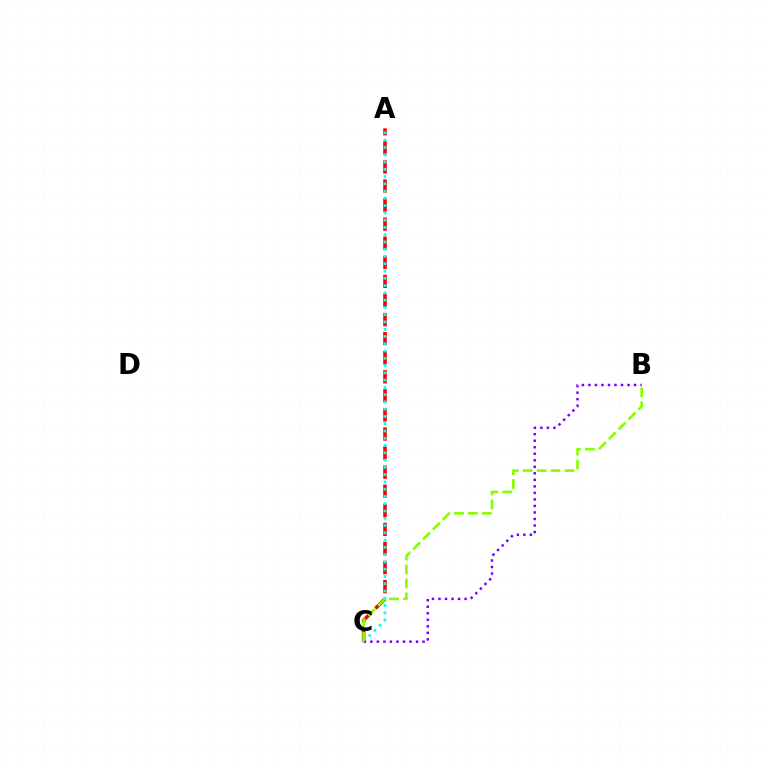{('A', 'C'): [{'color': '#ff0000', 'line_style': 'dashed', 'thickness': 2.59}, {'color': '#00fff6', 'line_style': 'dotted', 'thickness': 1.98}], ('B', 'C'): [{'color': '#7200ff', 'line_style': 'dotted', 'thickness': 1.77}, {'color': '#84ff00', 'line_style': 'dashed', 'thickness': 1.89}]}